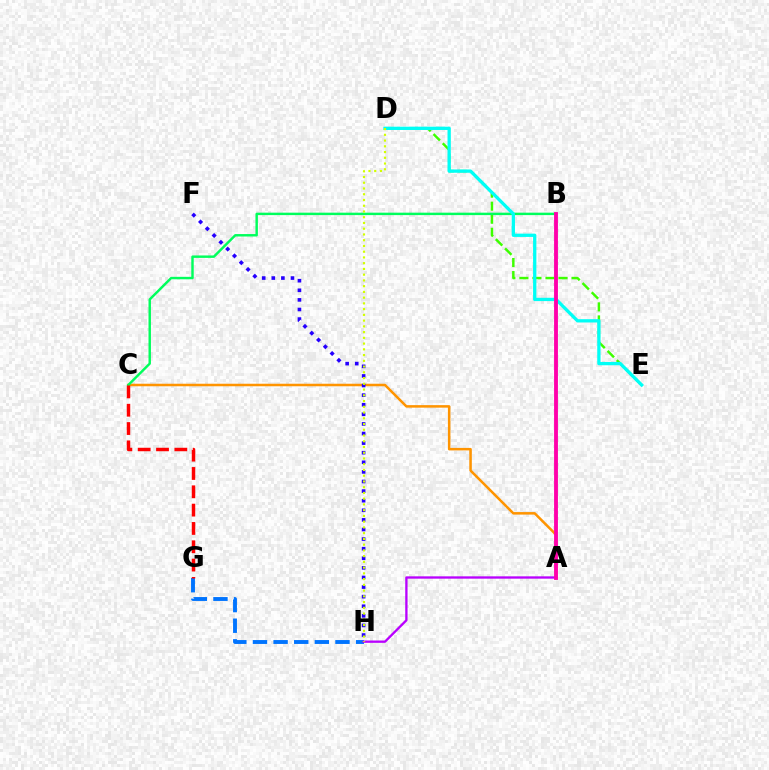{('A', 'C'): [{'color': '#ff9400', 'line_style': 'solid', 'thickness': 1.82}], ('D', 'E'): [{'color': '#3dff00', 'line_style': 'dashed', 'thickness': 1.77}, {'color': '#00fff6', 'line_style': 'solid', 'thickness': 2.37}], ('F', 'H'): [{'color': '#2500ff', 'line_style': 'dotted', 'thickness': 2.61}], ('B', 'C'): [{'color': '#00ff5c', 'line_style': 'solid', 'thickness': 1.76}], ('G', 'H'): [{'color': '#0074ff', 'line_style': 'dashed', 'thickness': 2.8}], ('C', 'G'): [{'color': '#ff0000', 'line_style': 'dashed', 'thickness': 2.49}], ('A', 'H'): [{'color': '#b900ff', 'line_style': 'solid', 'thickness': 1.67}], ('A', 'B'): [{'color': '#ff00ac', 'line_style': 'solid', 'thickness': 2.77}], ('D', 'H'): [{'color': '#d1ff00', 'line_style': 'dotted', 'thickness': 1.56}]}